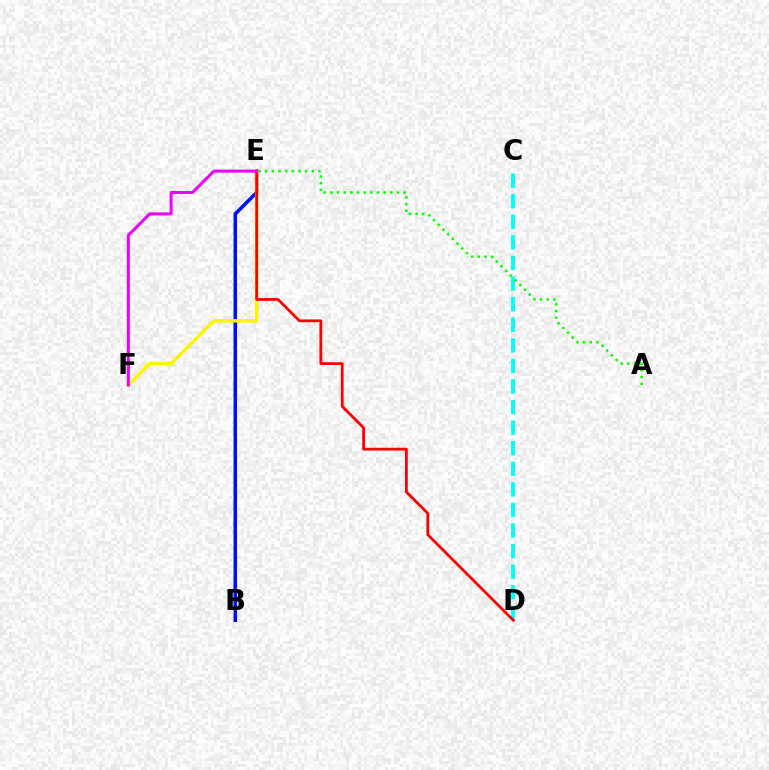{('B', 'E'): [{'color': '#0010ff', 'line_style': 'solid', 'thickness': 2.55}], ('C', 'D'): [{'color': '#00fff6', 'line_style': 'dashed', 'thickness': 2.8}], ('A', 'E'): [{'color': '#08ff00', 'line_style': 'dotted', 'thickness': 1.81}], ('E', 'F'): [{'color': '#fcf500', 'line_style': 'solid', 'thickness': 2.47}, {'color': '#ee00ff', 'line_style': 'solid', 'thickness': 2.18}], ('D', 'E'): [{'color': '#ff0000', 'line_style': 'solid', 'thickness': 2.01}]}